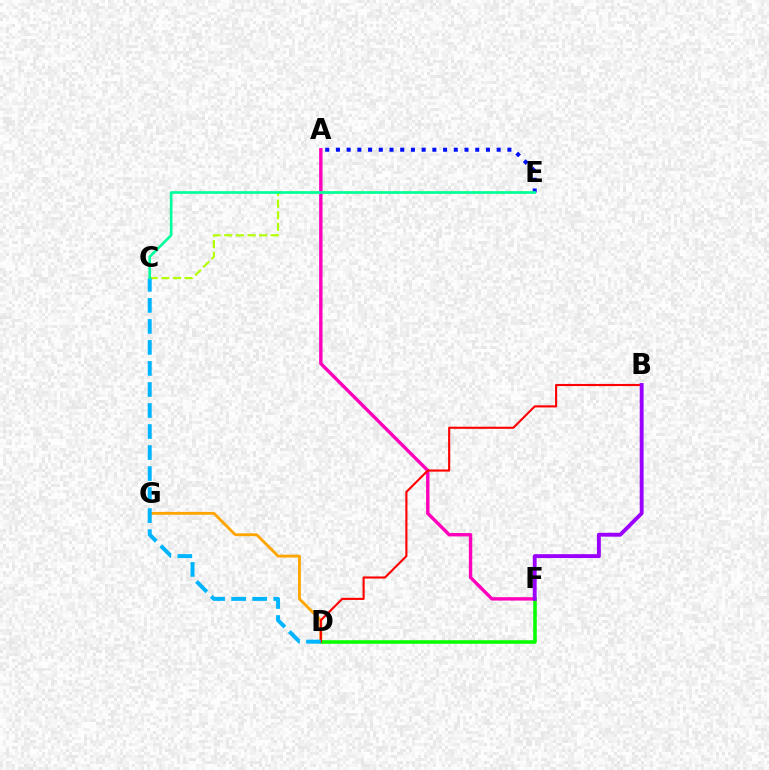{('A', 'F'): [{'color': '#ff00bd', 'line_style': 'solid', 'thickness': 2.44}], ('D', 'G'): [{'color': '#ffa500', 'line_style': 'solid', 'thickness': 2.05}], ('D', 'F'): [{'color': '#08ff00', 'line_style': 'solid', 'thickness': 2.58}], ('C', 'E'): [{'color': '#b3ff00', 'line_style': 'dashed', 'thickness': 1.58}, {'color': '#00ff9d', 'line_style': 'solid', 'thickness': 1.9}], ('B', 'D'): [{'color': '#ff0000', 'line_style': 'solid', 'thickness': 1.52}], ('A', 'E'): [{'color': '#0010ff', 'line_style': 'dotted', 'thickness': 2.91}], ('C', 'D'): [{'color': '#00b5ff', 'line_style': 'dashed', 'thickness': 2.86}], ('B', 'F'): [{'color': '#9b00ff', 'line_style': 'solid', 'thickness': 2.79}]}